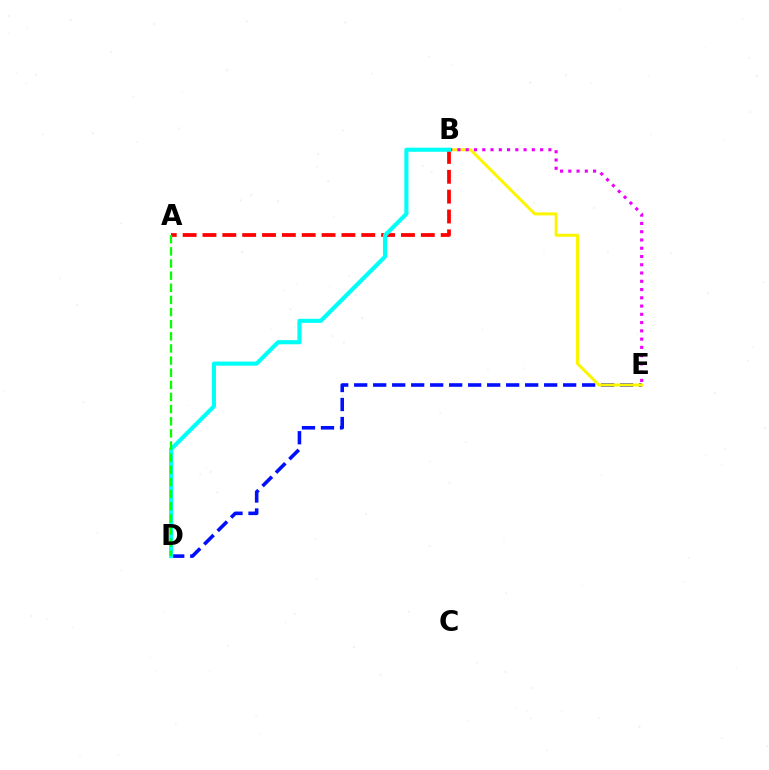{('D', 'E'): [{'color': '#0010ff', 'line_style': 'dashed', 'thickness': 2.58}], ('B', 'E'): [{'color': '#fcf500', 'line_style': 'solid', 'thickness': 2.15}, {'color': '#ee00ff', 'line_style': 'dotted', 'thickness': 2.24}], ('A', 'B'): [{'color': '#ff0000', 'line_style': 'dashed', 'thickness': 2.7}], ('B', 'D'): [{'color': '#00fff6', 'line_style': 'solid', 'thickness': 2.96}], ('A', 'D'): [{'color': '#08ff00', 'line_style': 'dashed', 'thickness': 1.65}]}